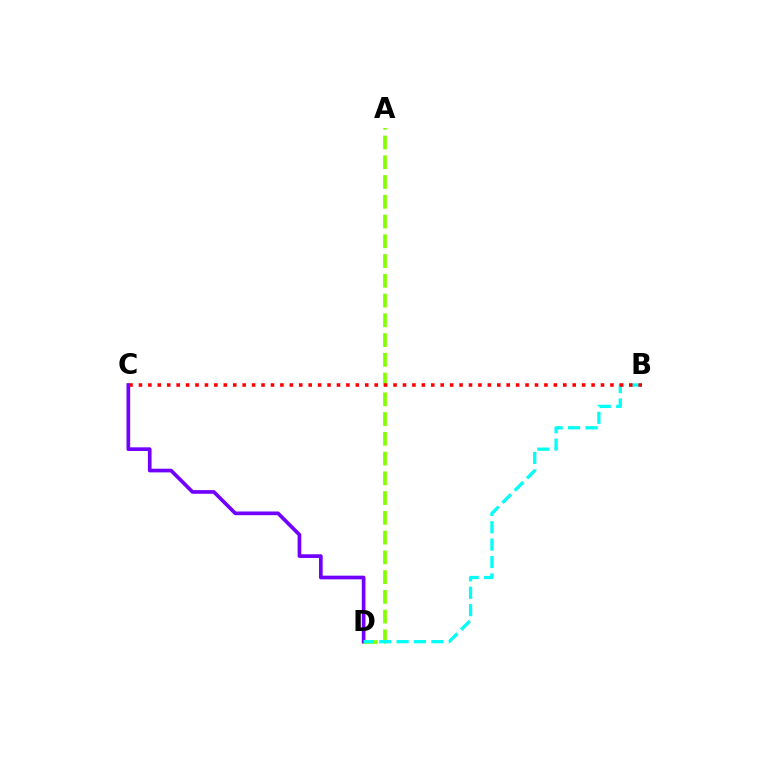{('C', 'D'): [{'color': '#7200ff', 'line_style': 'solid', 'thickness': 2.65}], ('A', 'D'): [{'color': '#84ff00', 'line_style': 'dashed', 'thickness': 2.68}], ('B', 'D'): [{'color': '#00fff6', 'line_style': 'dashed', 'thickness': 2.36}], ('B', 'C'): [{'color': '#ff0000', 'line_style': 'dotted', 'thickness': 2.56}]}